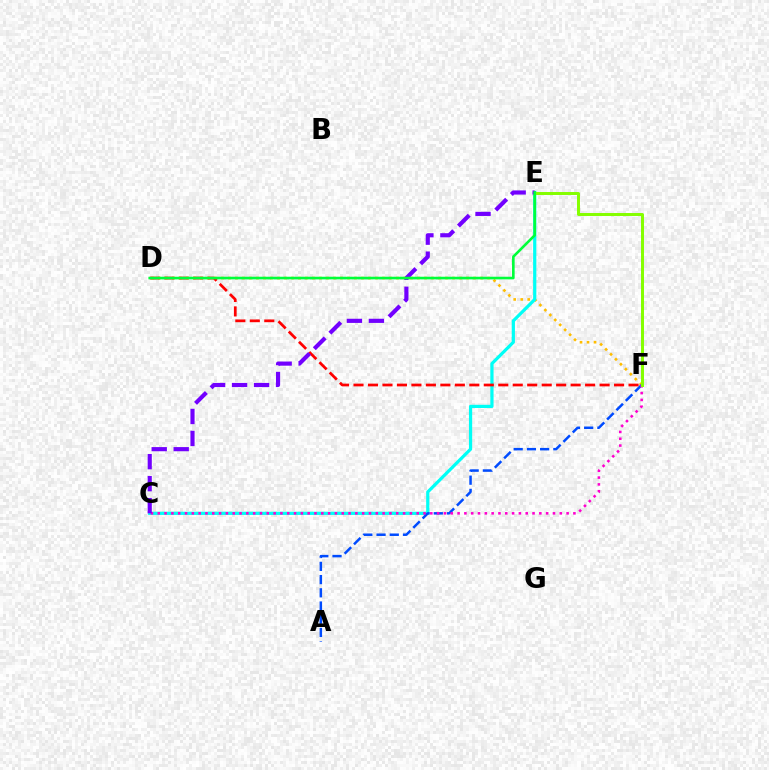{('D', 'F'): [{'color': '#ffbd00', 'line_style': 'dotted', 'thickness': 1.9}, {'color': '#ff0000', 'line_style': 'dashed', 'thickness': 1.97}], ('C', 'E'): [{'color': '#00fff6', 'line_style': 'solid', 'thickness': 2.32}, {'color': '#7200ff', 'line_style': 'dashed', 'thickness': 2.99}], ('A', 'F'): [{'color': '#004bff', 'line_style': 'dashed', 'thickness': 1.8}], ('C', 'F'): [{'color': '#ff00cf', 'line_style': 'dotted', 'thickness': 1.85}], ('E', 'F'): [{'color': '#84ff00', 'line_style': 'solid', 'thickness': 2.14}], ('D', 'E'): [{'color': '#00ff39', 'line_style': 'solid', 'thickness': 1.89}]}